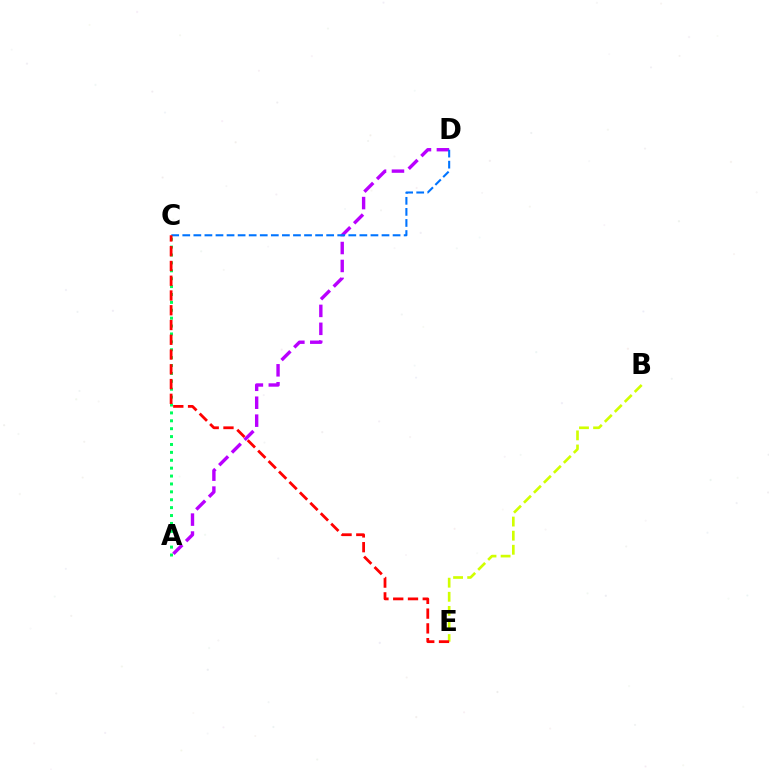{('B', 'E'): [{'color': '#d1ff00', 'line_style': 'dashed', 'thickness': 1.91}], ('A', 'C'): [{'color': '#00ff5c', 'line_style': 'dotted', 'thickness': 2.15}], ('A', 'D'): [{'color': '#b900ff', 'line_style': 'dashed', 'thickness': 2.44}], ('C', 'D'): [{'color': '#0074ff', 'line_style': 'dashed', 'thickness': 1.5}], ('C', 'E'): [{'color': '#ff0000', 'line_style': 'dashed', 'thickness': 2.01}]}